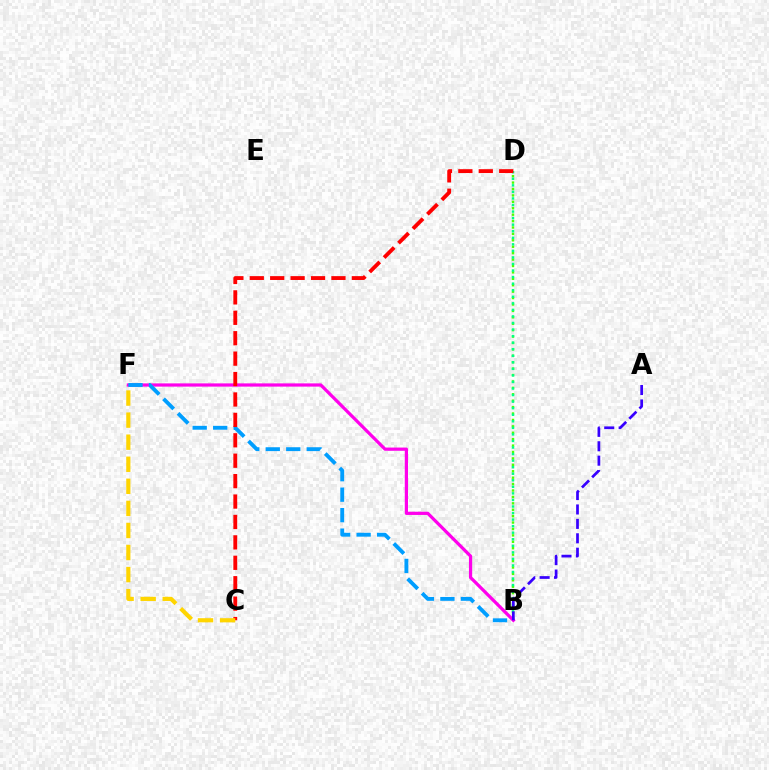{('B', 'D'): [{'color': '#4fff00', 'line_style': 'dotted', 'thickness': 1.74}, {'color': '#00ff86', 'line_style': 'dotted', 'thickness': 1.78}], ('B', 'F'): [{'color': '#ff00ed', 'line_style': 'solid', 'thickness': 2.32}, {'color': '#009eff', 'line_style': 'dashed', 'thickness': 2.78}], ('C', 'D'): [{'color': '#ff0000', 'line_style': 'dashed', 'thickness': 2.77}], ('A', 'B'): [{'color': '#3700ff', 'line_style': 'dashed', 'thickness': 1.96}], ('C', 'F'): [{'color': '#ffd500', 'line_style': 'dashed', 'thickness': 3.0}]}